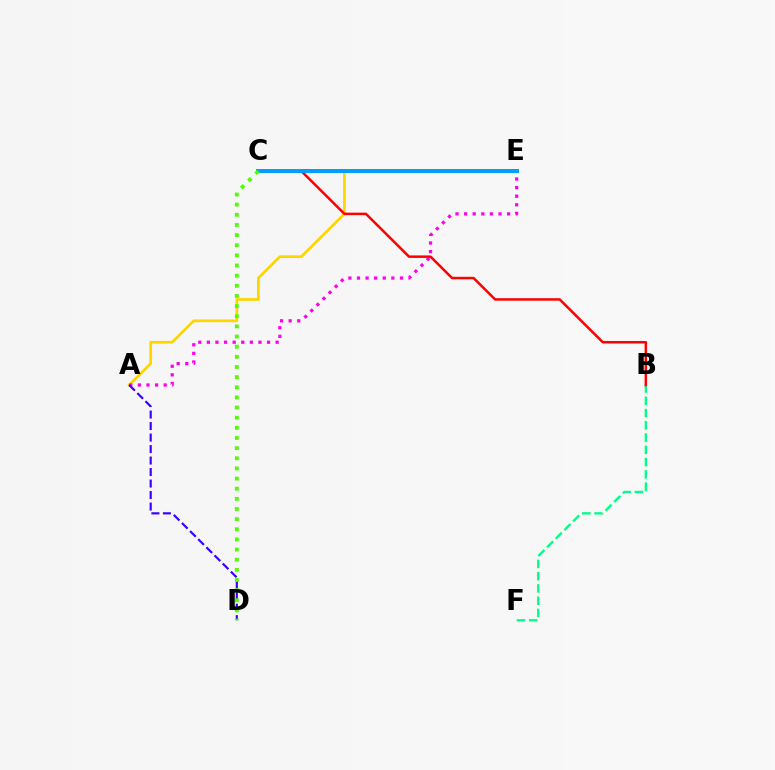{('A', 'E'): [{'color': '#ffd500', 'line_style': 'solid', 'thickness': 1.95}, {'color': '#ff00ed', 'line_style': 'dotted', 'thickness': 2.34}], ('B', 'F'): [{'color': '#00ff86', 'line_style': 'dashed', 'thickness': 1.67}], ('A', 'D'): [{'color': '#3700ff', 'line_style': 'dashed', 'thickness': 1.56}], ('B', 'C'): [{'color': '#ff0000', 'line_style': 'solid', 'thickness': 1.8}], ('C', 'E'): [{'color': '#009eff', 'line_style': 'solid', 'thickness': 2.86}], ('C', 'D'): [{'color': '#4fff00', 'line_style': 'dotted', 'thickness': 2.76}]}